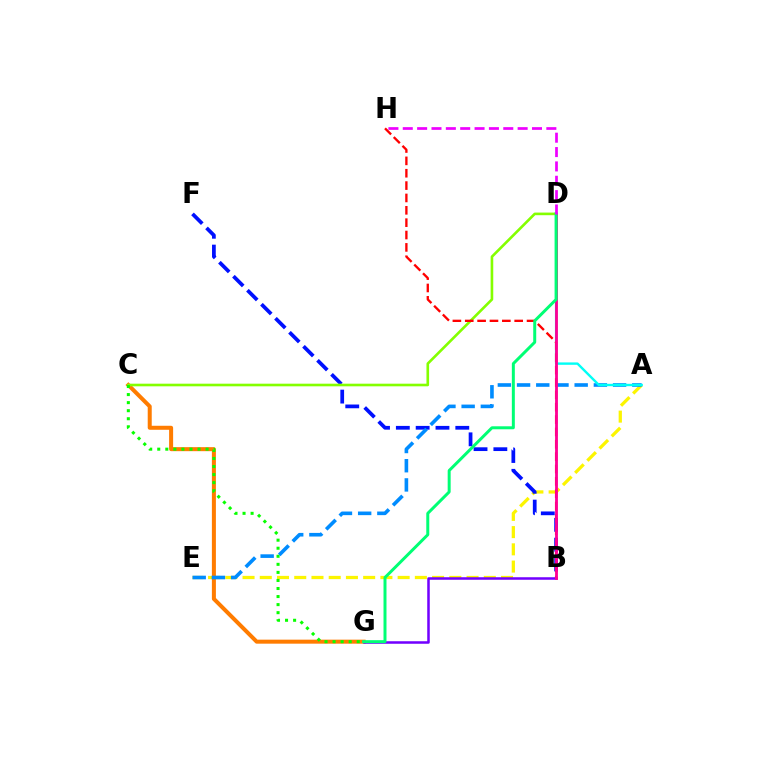{('A', 'E'): [{'color': '#fcf500', 'line_style': 'dashed', 'thickness': 2.34}, {'color': '#008cff', 'line_style': 'dashed', 'thickness': 2.61}], ('C', 'G'): [{'color': '#ff7c00', 'line_style': 'solid', 'thickness': 2.89}, {'color': '#08ff00', 'line_style': 'dotted', 'thickness': 2.19}], ('B', 'F'): [{'color': '#0010ff', 'line_style': 'dashed', 'thickness': 2.69}], ('C', 'D'): [{'color': '#84ff00', 'line_style': 'solid', 'thickness': 1.89}], ('A', 'D'): [{'color': '#00fff6', 'line_style': 'solid', 'thickness': 1.72}], ('B', 'G'): [{'color': '#7200ff', 'line_style': 'solid', 'thickness': 1.82}], ('B', 'H'): [{'color': '#ff0000', 'line_style': 'dashed', 'thickness': 1.68}], ('B', 'D'): [{'color': '#ff0094', 'line_style': 'solid', 'thickness': 2.02}], ('D', 'G'): [{'color': '#00ff74', 'line_style': 'solid', 'thickness': 2.15}], ('D', 'H'): [{'color': '#ee00ff', 'line_style': 'dashed', 'thickness': 1.95}]}